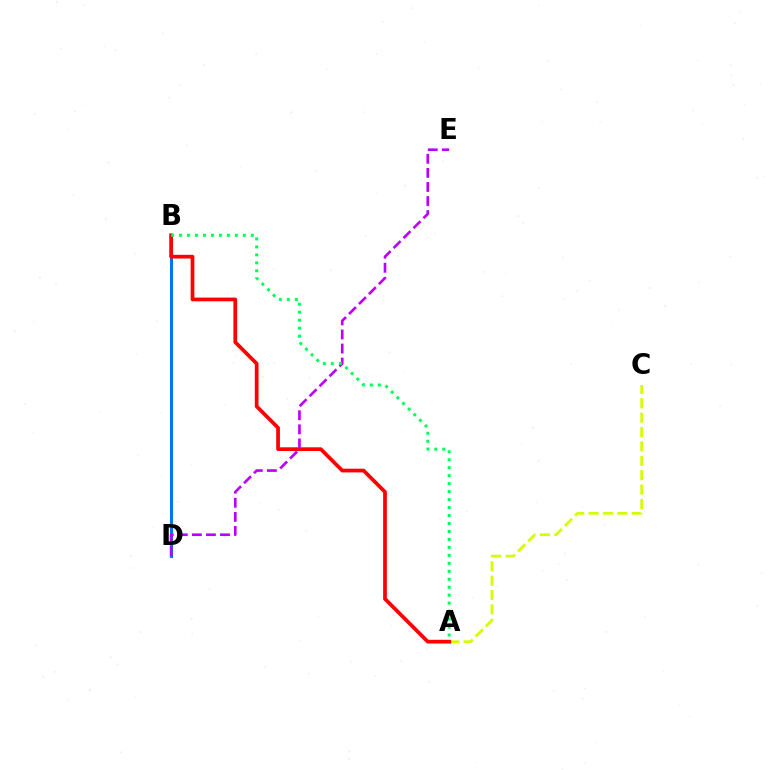{('A', 'C'): [{'color': '#d1ff00', 'line_style': 'dashed', 'thickness': 1.95}], ('B', 'D'): [{'color': '#0074ff', 'line_style': 'solid', 'thickness': 2.18}], ('A', 'B'): [{'color': '#ff0000', 'line_style': 'solid', 'thickness': 2.68}, {'color': '#00ff5c', 'line_style': 'dotted', 'thickness': 2.17}], ('D', 'E'): [{'color': '#b900ff', 'line_style': 'dashed', 'thickness': 1.91}]}